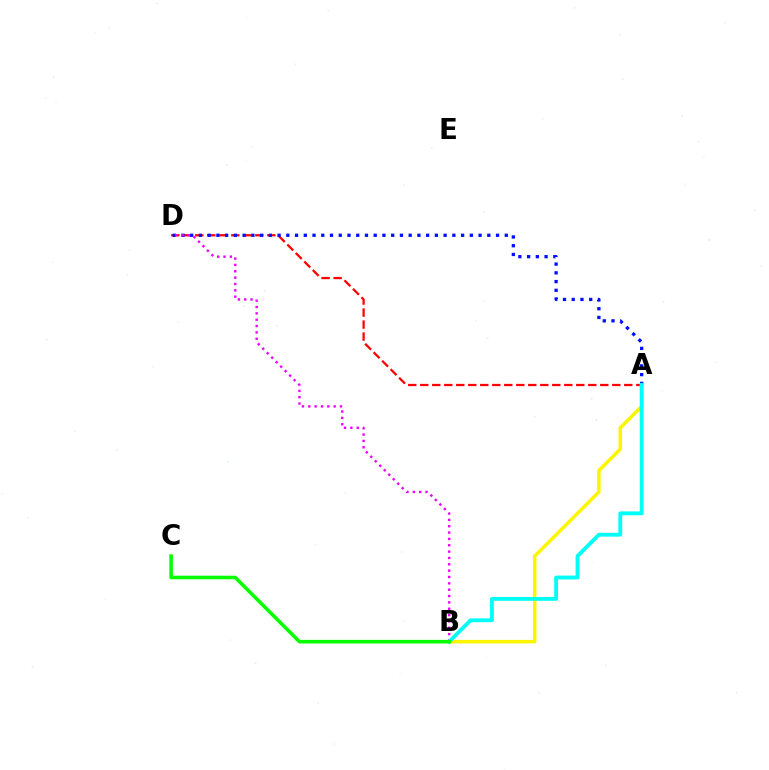{('A', 'D'): [{'color': '#ff0000', 'line_style': 'dashed', 'thickness': 1.63}, {'color': '#0010ff', 'line_style': 'dotted', 'thickness': 2.37}], ('A', 'B'): [{'color': '#fcf500', 'line_style': 'solid', 'thickness': 2.53}, {'color': '#00fff6', 'line_style': 'solid', 'thickness': 2.76}], ('B', 'D'): [{'color': '#ee00ff', 'line_style': 'dotted', 'thickness': 1.72}], ('B', 'C'): [{'color': '#08ff00', 'line_style': 'solid', 'thickness': 2.57}]}